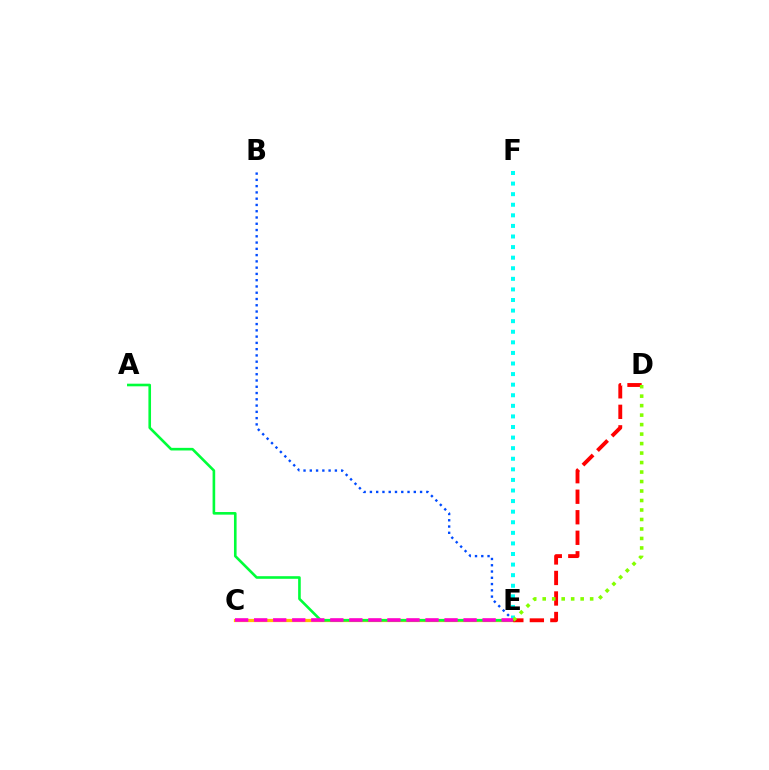{('B', 'E'): [{'color': '#004bff', 'line_style': 'dotted', 'thickness': 1.7}], ('C', 'E'): [{'color': '#7200ff', 'line_style': 'solid', 'thickness': 1.84}, {'color': '#ffbd00', 'line_style': 'solid', 'thickness': 2.33}, {'color': '#ff00cf', 'line_style': 'dashed', 'thickness': 2.59}], ('E', 'F'): [{'color': '#00fff6', 'line_style': 'dotted', 'thickness': 2.88}], ('A', 'E'): [{'color': '#00ff39', 'line_style': 'solid', 'thickness': 1.89}], ('D', 'E'): [{'color': '#ff0000', 'line_style': 'dashed', 'thickness': 2.79}, {'color': '#84ff00', 'line_style': 'dotted', 'thickness': 2.58}]}